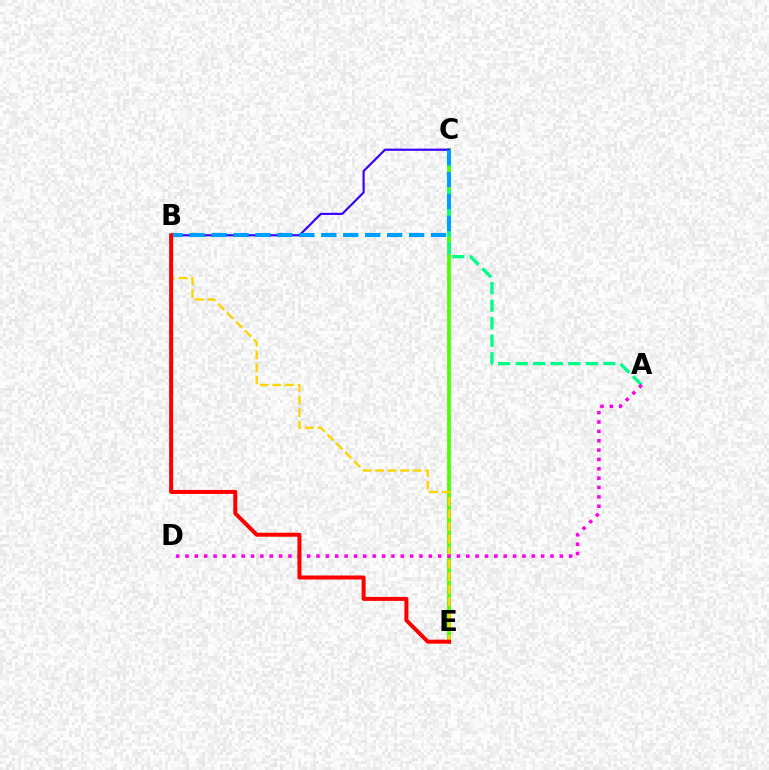{('C', 'E'): [{'color': '#4fff00', 'line_style': 'solid', 'thickness': 2.74}], ('B', 'E'): [{'color': '#ffd500', 'line_style': 'dashed', 'thickness': 1.71}, {'color': '#ff0000', 'line_style': 'solid', 'thickness': 2.88}], ('A', 'C'): [{'color': '#00ff86', 'line_style': 'dashed', 'thickness': 2.38}], ('A', 'D'): [{'color': '#ff00ed', 'line_style': 'dotted', 'thickness': 2.54}], ('B', 'C'): [{'color': '#3700ff', 'line_style': 'solid', 'thickness': 1.55}, {'color': '#009eff', 'line_style': 'dashed', 'thickness': 2.98}]}